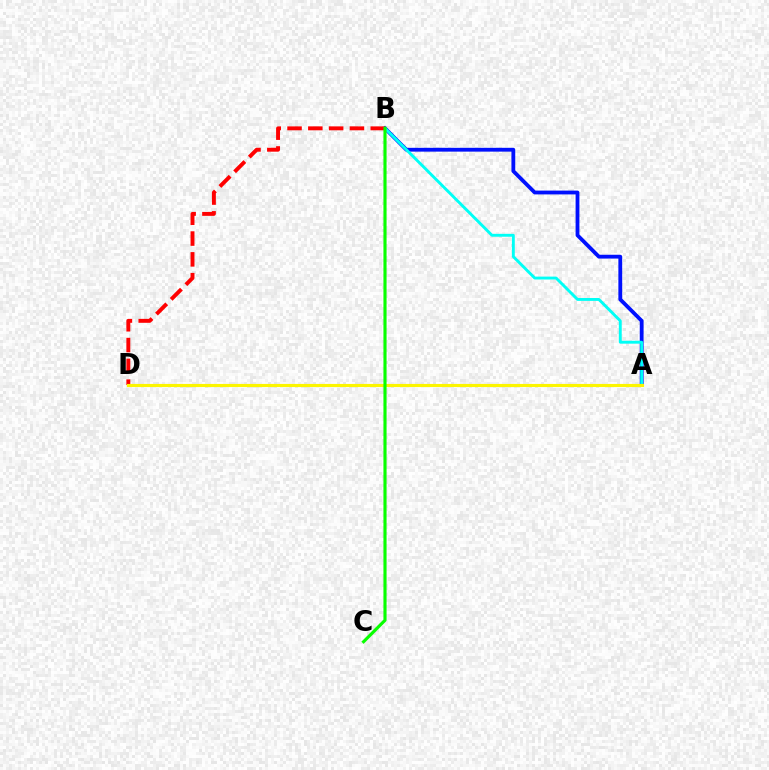{('A', 'B'): [{'color': '#0010ff', 'line_style': 'solid', 'thickness': 2.75}, {'color': '#00fff6', 'line_style': 'solid', 'thickness': 2.08}], ('B', 'D'): [{'color': '#ff0000', 'line_style': 'dashed', 'thickness': 2.83}], ('A', 'D'): [{'color': '#ee00ff', 'line_style': 'dashed', 'thickness': 1.94}, {'color': '#fcf500', 'line_style': 'solid', 'thickness': 2.25}], ('B', 'C'): [{'color': '#08ff00', 'line_style': 'solid', 'thickness': 2.26}]}